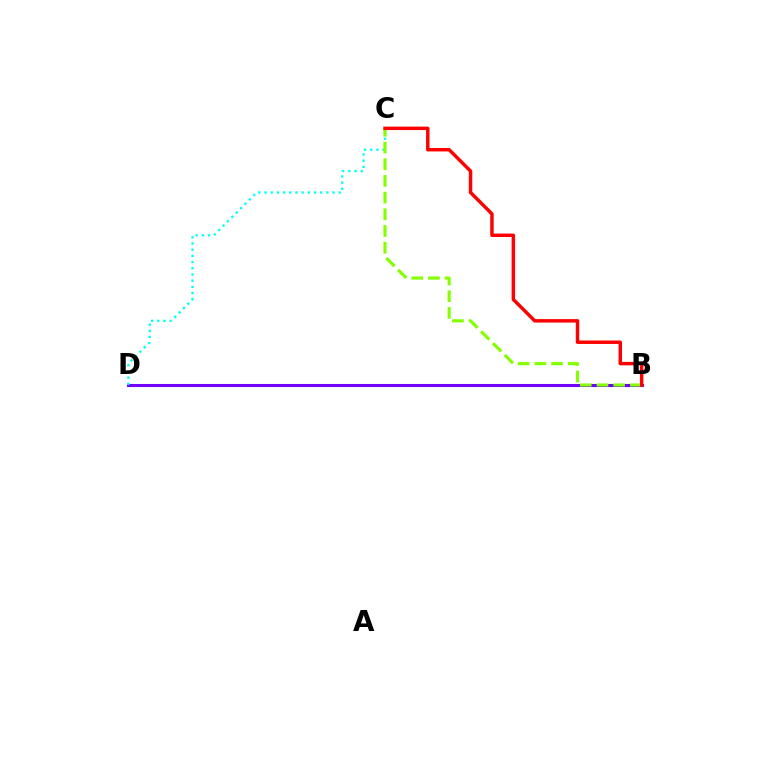{('B', 'D'): [{'color': '#7200ff', 'line_style': 'solid', 'thickness': 2.2}], ('C', 'D'): [{'color': '#00fff6', 'line_style': 'dotted', 'thickness': 1.68}], ('B', 'C'): [{'color': '#84ff00', 'line_style': 'dashed', 'thickness': 2.27}, {'color': '#ff0000', 'line_style': 'solid', 'thickness': 2.48}]}